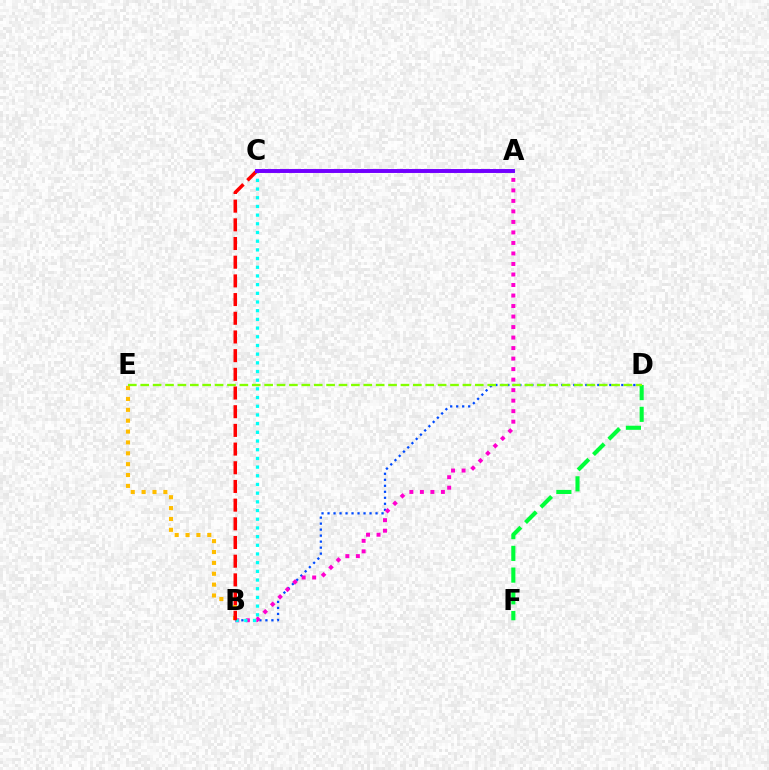{('B', 'D'): [{'color': '#004bff', 'line_style': 'dotted', 'thickness': 1.63}], ('A', 'B'): [{'color': '#ff00cf', 'line_style': 'dotted', 'thickness': 2.86}], ('B', 'C'): [{'color': '#00fff6', 'line_style': 'dotted', 'thickness': 2.36}, {'color': '#ff0000', 'line_style': 'dashed', 'thickness': 2.54}], ('B', 'E'): [{'color': '#ffbd00', 'line_style': 'dotted', 'thickness': 2.95}], ('D', 'F'): [{'color': '#00ff39', 'line_style': 'dashed', 'thickness': 2.95}], ('D', 'E'): [{'color': '#84ff00', 'line_style': 'dashed', 'thickness': 1.68}], ('A', 'C'): [{'color': '#7200ff', 'line_style': 'solid', 'thickness': 2.83}]}